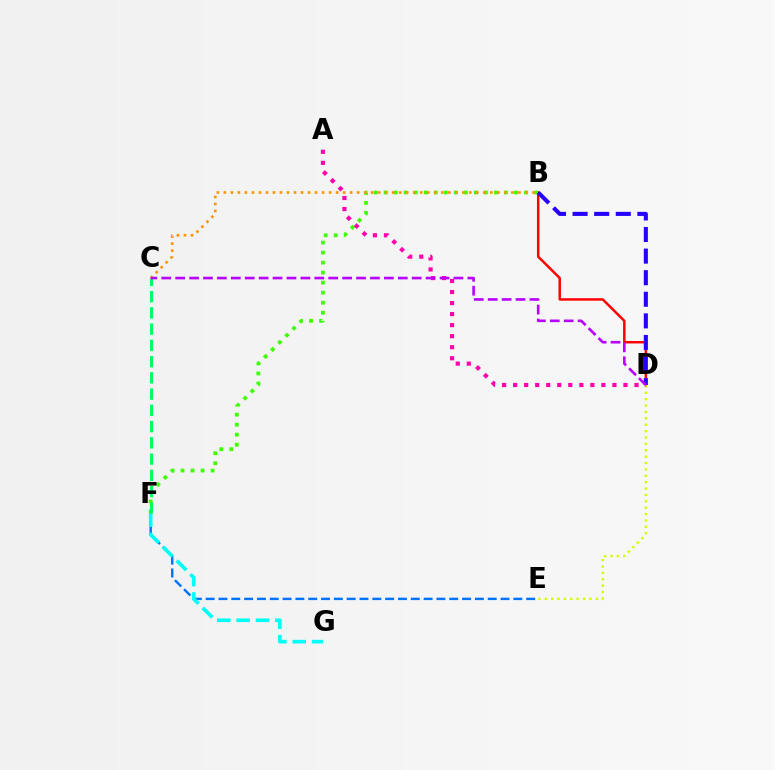{('E', 'F'): [{'color': '#0074ff', 'line_style': 'dashed', 'thickness': 1.74}], ('B', 'D'): [{'color': '#ff0000', 'line_style': 'solid', 'thickness': 1.78}, {'color': '#2500ff', 'line_style': 'dashed', 'thickness': 2.93}], ('B', 'F'): [{'color': '#3dff00', 'line_style': 'dotted', 'thickness': 2.72}], ('B', 'C'): [{'color': '#ff9400', 'line_style': 'dotted', 'thickness': 1.91}], ('D', 'E'): [{'color': '#d1ff00', 'line_style': 'dotted', 'thickness': 1.73}], ('F', 'G'): [{'color': '#00fff6', 'line_style': 'dashed', 'thickness': 2.63}], ('A', 'D'): [{'color': '#ff00ac', 'line_style': 'dotted', 'thickness': 3.0}], ('C', 'F'): [{'color': '#00ff5c', 'line_style': 'dashed', 'thickness': 2.21}], ('C', 'D'): [{'color': '#b900ff', 'line_style': 'dashed', 'thickness': 1.89}]}